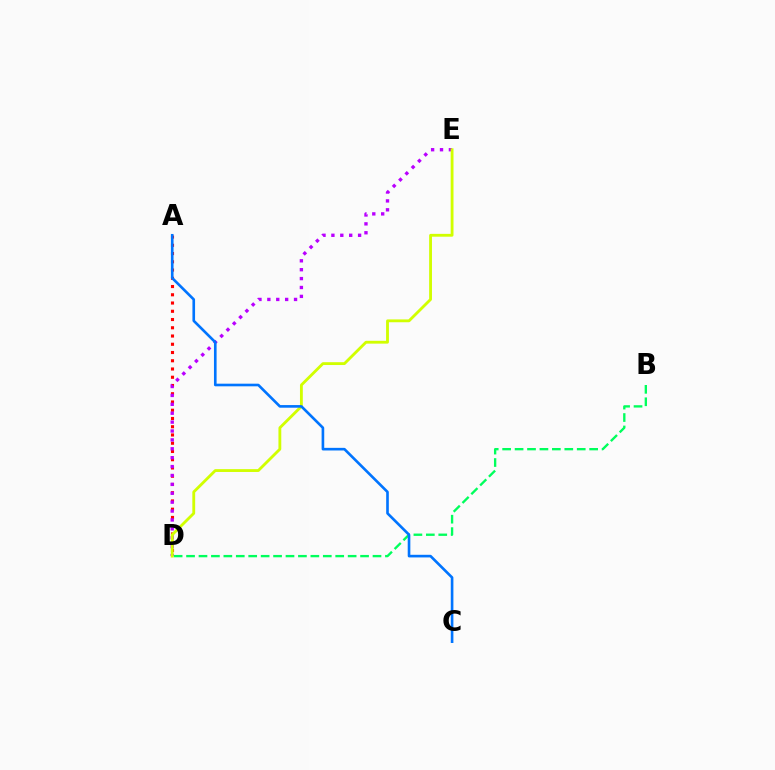{('A', 'D'): [{'color': '#ff0000', 'line_style': 'dotted', 'thickness': 2.24}], ('D', 'E'): [{'color': '#b900ff', 'line_style': 'dotted', 'thickness': 2.42}, {'color': '#d1ff00', 'line_style': 'solid', 'thickness': 2.04}], ('B', 'D'): [{'color': '#00ff5c', 'line_style': 'dashed', 'thickness': 1.69}], ('A', 'C'): [{'color': '#0074ff', 'line_style': 'solid', 'thickness': 1.89}]}